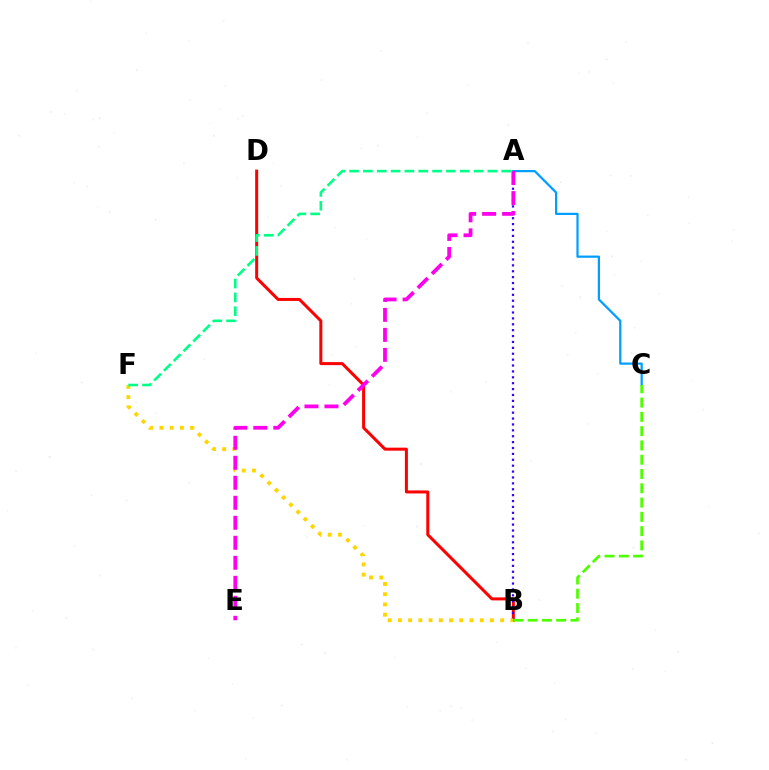{('B', 'D'): [{'color': '#ff0000', 'line_style': 'solid', 'thickness': 2.17}], ('A', 'B'): [{'color': '#3700ff', 'line_style': 'dotted', 'thickness': 1.6}], ('B', 'F'): [{'color': '#ffd500', 'line_style': 'dotted', 'thickness': 2.78}], ('A', 'C'): [{'color': '#009eff', 'line_style': 'solid', 'thickness': 1.61}], ('B', 'C'): [{'color': '#4fff00', 'line_style': 'dashed', 'thickness': 1.94}], ('A', 'F'): [{'color': '#00ff86', 'line_style': 'dashed', 'thickness': 1.88}], ('A', 'E'): [{'color': '#ff00ed', 'line_style': 'dashed', 'thickness': 2.72}]}